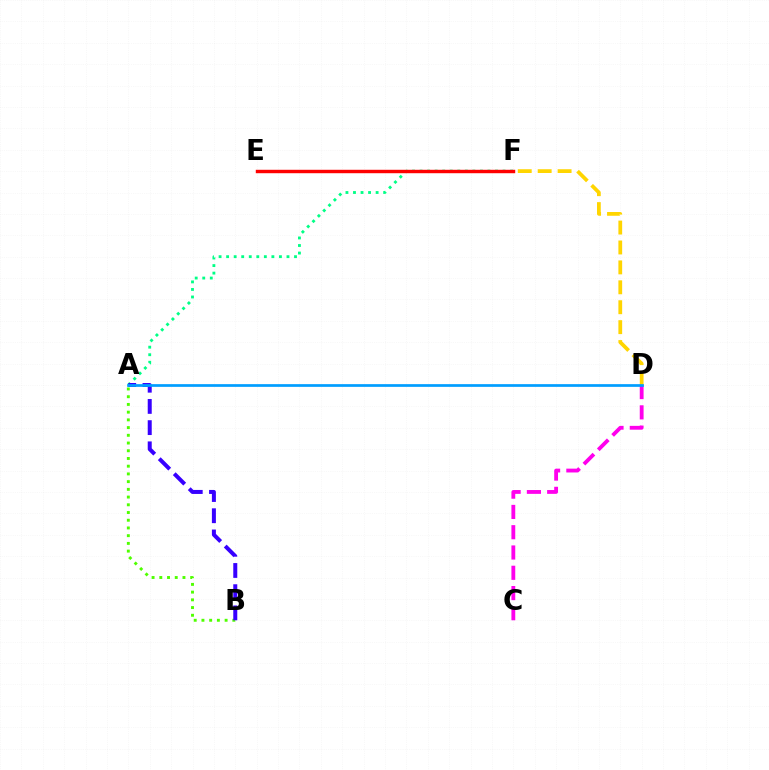{('A', 'F'): [{'color': '#00ff86', 'line_style': 'dotted', 'thickness': 2.05}], ('A', 'B'): [{'color': '#4fff00', 'line_style': 'dotted', 'thickness': 2.1}, {'color': '#3700ff', 'line_style': 'dashed', 'thickness': 2.88}], ('D', 'F'): [{'color': '#ffd500', 'line_style': 'dashed', 'thickness': 2.71}], ('E', 'F'): [{'color': '#ff0000', 'line_style': 'solid', 'thickness': 2.47}], ('C', 'D'): [{'color': '#ff00ed', 'line_style': 'dashed', 'thickness': 2.76}], ('A', 'D'): [{'color': '#009eff', 'line_style': 'solid', 'thickness': 1.95}]}